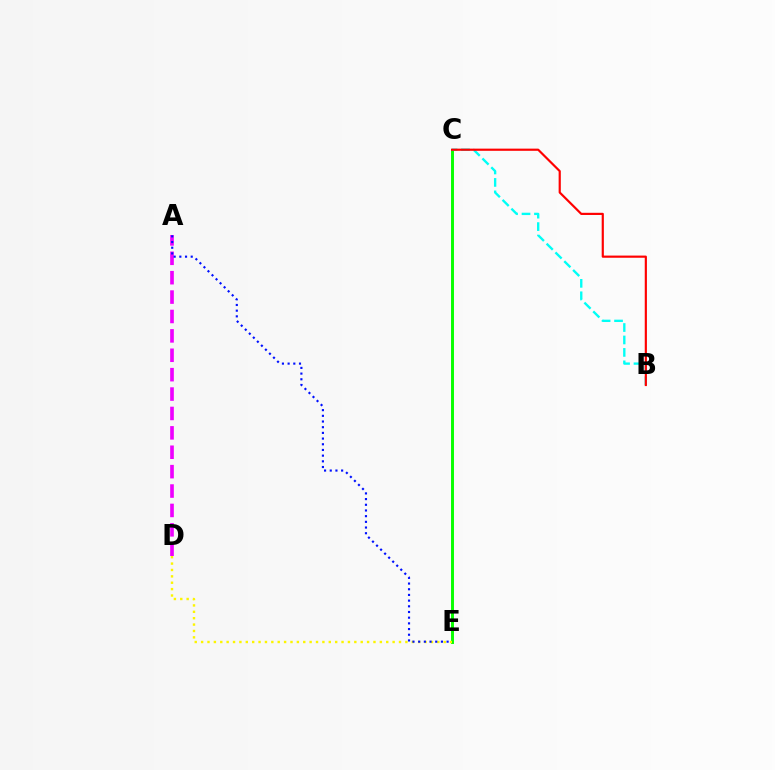{('C', 'E'): [{'color': '#08ff00', 'line_style': 'solid', 'thickness': 2.12}], ('A', 'D'): [{'color': '#ee00ff', 'line_style': 'dashed', 'thickness': 2.63}], ('D', 'E'): [{'color': '#fcf500', 'line_style': 'dotted', 'thickness': 1.73}], ('A', 'E'): [{'color': '#0010ff', 'line_style': 'dotted', 'thickness': 1.55}], ('B', 'C'): [{'color': '#00fff6', 'line_style': 'dashed', 'thickness': 1.69}, {'color': '#ff0000', 'line_style': 'solid', 'thickness': 1.57}]}